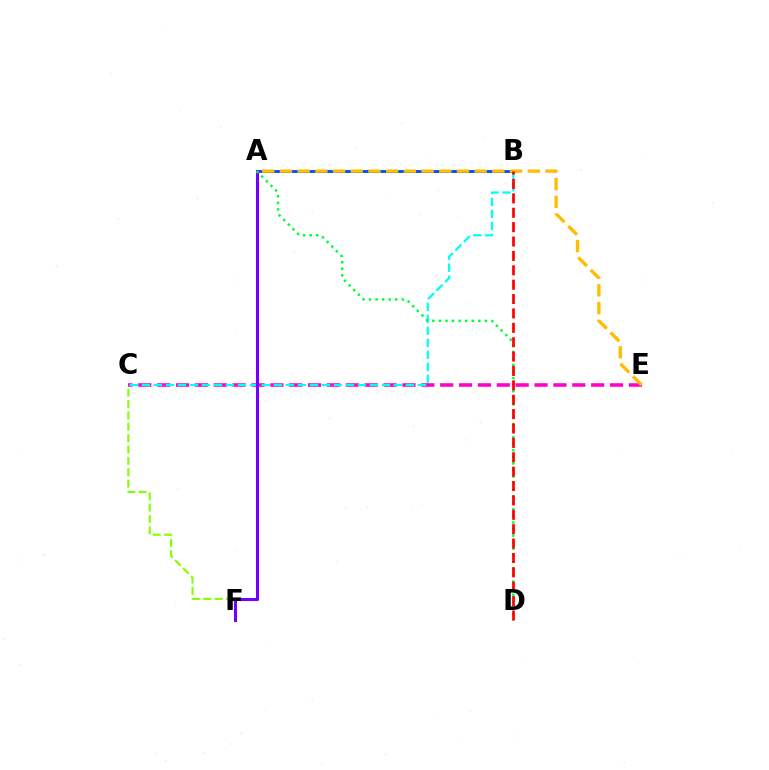{('C', 'E'): [{'color': '#ff00cf', 'line_style': 'dashed', 'thickness': 2.56}], ('B', 'C'): [{'color': '#00fff6', 'line_style': 'dashed', 'thickness': 1.63}], ('A', 'B'): [{'color': '#004bff', 'line_style': 'solid', 'thickness': 2.03}], ('C', 'F'): [{'color': '#84ff00', 'line_style': 'dashed', 'thickness': 1.54}], ('A', 'F'): [{'color': '#7200ff', 'line_style': 'solid', 'thickness': 2.21}], ('A', 'E'): [{'color': '#ffbd00', 'line_style': 'dashed', 'thickness': 2.4}], ('A', 'D'): [{'color': '#00ff39', 'line_style': 'dotted', 'thickness': 1.78}], ('B', 'D'): [{'color': '#ff0000', 'line_style': 'dashed', 'thickness': 1.95}]}